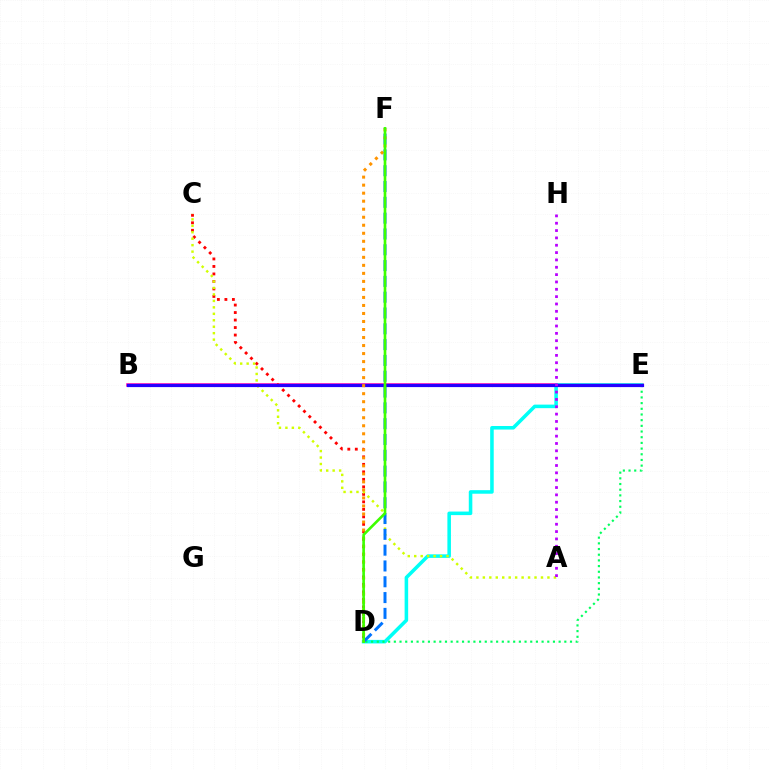{('B', 'E'): [{'color': '#ff00ac', 'line_style': 'solid', 'thickness': 2.52}, {'color': '#2500ff', 'line_style': 'solid', 'thickness': 2.3}], ('C', 'D'): [{'color': '#ff0000', 'line_style': 'dotted', 'thickness': 2.04}], ('D', 'E'): [{'color': '#00fff6', 'line_style': 'solid', 'thickness': 2.56}, {'color': '#00ff5c', 'line_style': 'dotted', 'thickness': 1.54}], ('A', 'C'): [{'color': '#d1ff00', 'line_style': 'dotted', 'thickness': 1.75}], ('D', 'F'): [{'color': '#0074ff', 'line_style': 'dashed', 'thickness': 2.15}, {'color': '#ff9400', 'line_style': 'dotted', 'thickness': 2.18}, {'color': '#3dff00', 'line_style': 'solid', 'thickness': 1.9}], ('A', 'H'): [{'color': '#b900ff', 'line_style': 'dotted', 'thickness': 1.99}]}